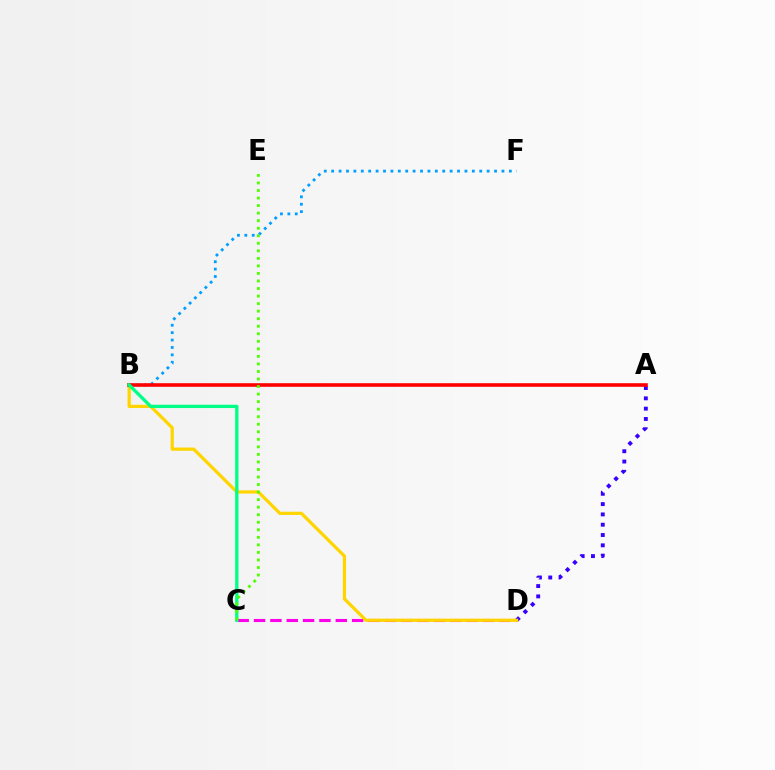{('A', 'D'): [{'color': '#3700ff', 'line_style': 'dotted', 'thickness': 2.8}], ('B', 'F'): [{'color': '#009eff', 'line_style': 'dotted', 'thickness': 2.01}], ('C', 'D'): [{'color': '#ff00ed', 'line_style': 'dashed', 'thickness': 2.22}], ('B', 'D'): [{'color': '#ffd500', 'line_style': 'solid', 'thickness': 2.32}], ('A', 'B'): [{'color': '#ff0000', 'line_style': 'solid', 'thickness': 2.59}], ('B', 'C'): [{'color': '#00ff86', 'line_style': 'solid', 'thickness': 2.38}], ('C', 'E'): [{'color': '#4fff00', 'line_style': 'dotted', 'thickness': 2.05}]}